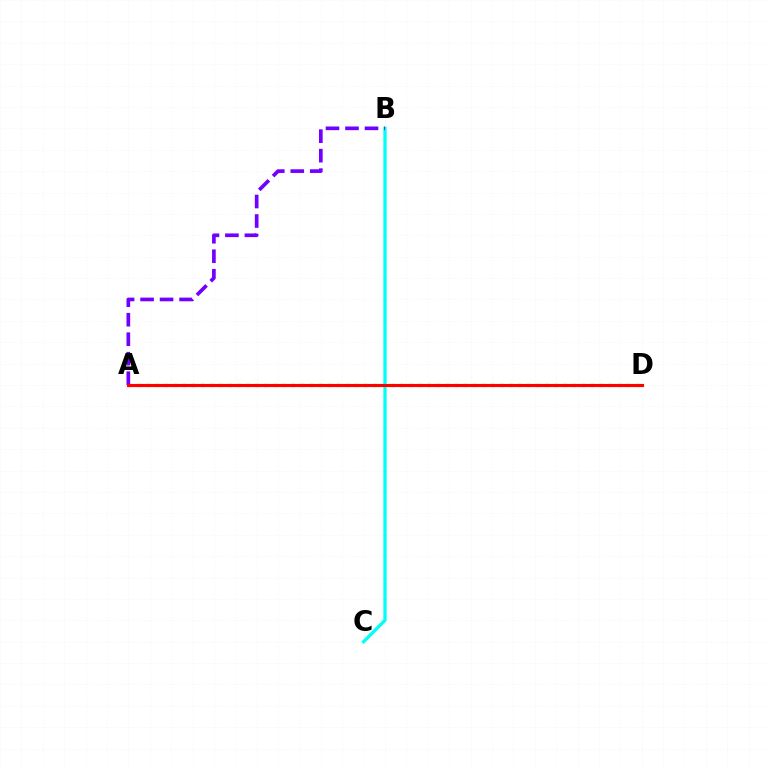{('A', 'D'): [{'color': '#84ff00', 'line_style': 'dotted', 'thickness': 2.46}, {'color': '#ff0000', 'line_style': 'solid', 'thickness': 2.25}], ('B', 'C'): [{'color': '#00fff6', 'line_style': 'solid', 'thickness': 2.37}], ('A', 'B'): [{'color': '#7200ff', 'line_style': 'dashed', 'thickness': 2.65}]}